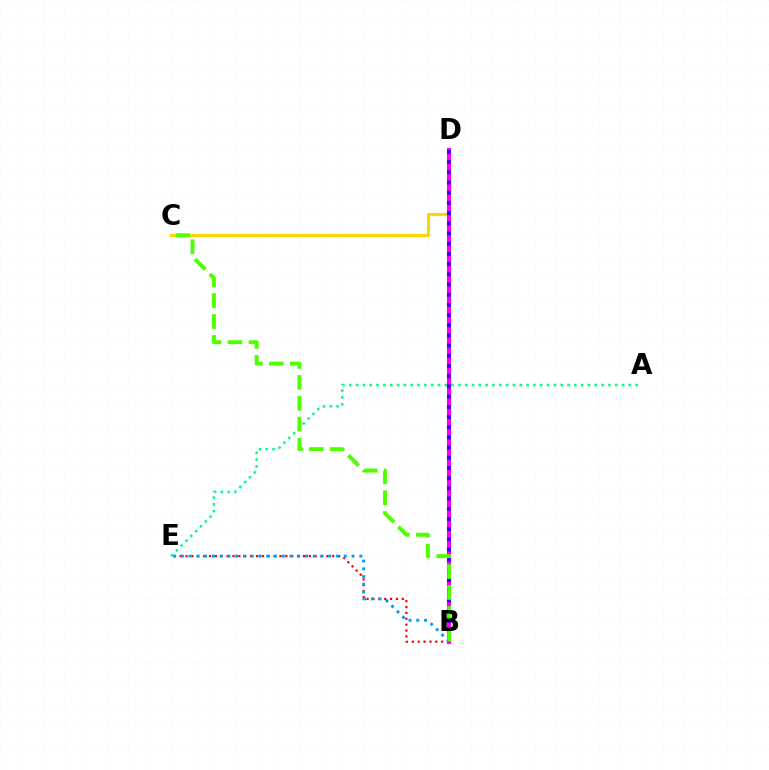{('C', 'D'): [{'color': '#ffd500', 'line_style': 'solid', 'thickness': 2.22}], ('A', 'E'): [{'color': '#00ff86', 'line_style': 'dotted', 'thickness': 1.85}], ('B', 'E'): [{'color': '#ff0000', 'line_style': 'dotted', 'thickness': 1.59}, {'color': '#009eff', 'line_style': 'dotted', 'thickness': 2.11}], ('B', 'D'): [{'color': '#ff00ed', 'line_style': 'solid', 'thickness': 2.97}, {'color': '#3700ff', 'line_style': 'dotted', 'thickness': 2.77}], ('B', 'C'): [{'color': '#4fff00', 'line_style': 'dashed', 'thickness': 2.84}]}